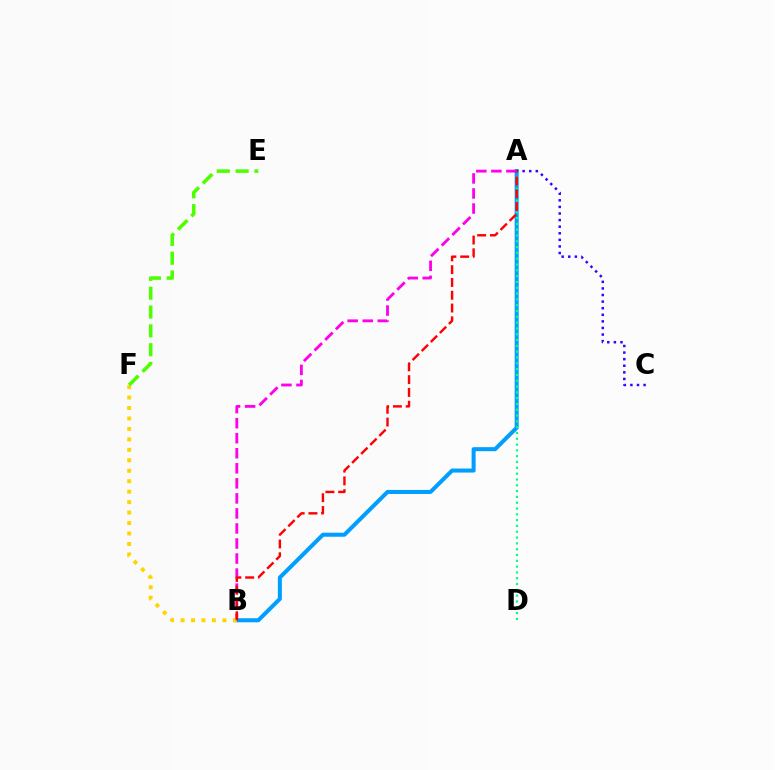{('A', 'B'): [{'color': '#009eff', 'line_style': 'solid', 'thickness': 2.9}, {'color': '#ff00ed', 'line_style': 'dashed', 'thickness': 2.04}, {'color': '#ff0000', 'line_style': 'dashed', 'thickness': 1.74}], ('A', 'C'): [{'color': '#3700ff', 'line_style': 'dotted', 'thickness': 1.79}], ('B', 'F'): [{'color': '#ffd500', 'line_style': 'dotted', 'thickness': 2.84}], ('A', 'D'): [{'color': '#00ff86', 'line_style': 'dotted', 'thickness': 1.58}], ('E', 'F'): [{'color': '#4fff00', 'line_style': 'dashed', 'thickness': 2.56}]}